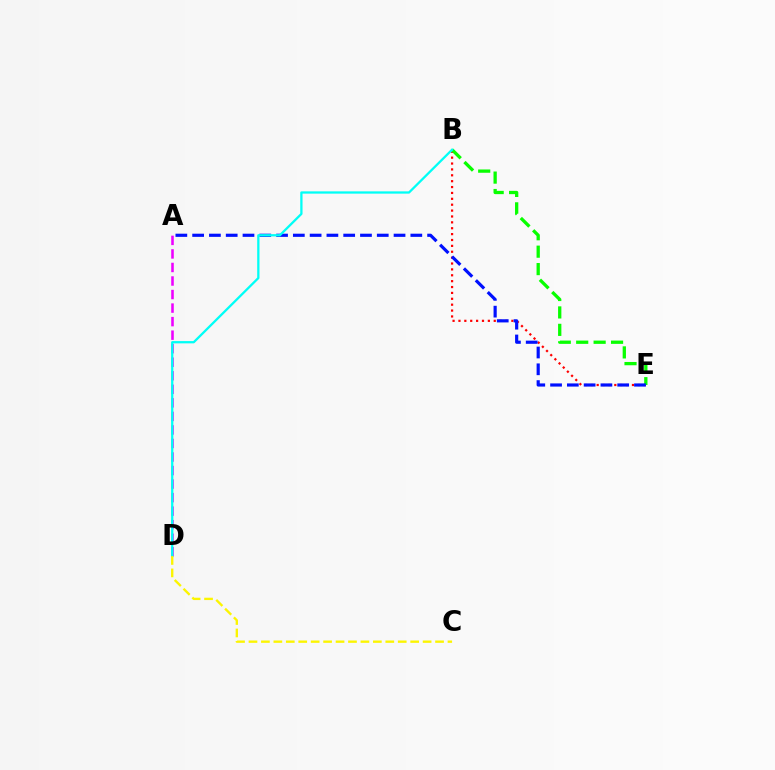{('B', 'E'): [{'color': '#ff0000', 'line_style': 'dotted', 'thickness': 1.6}, {'color': '#08ff00', 'line_style': 'dashed', 'thickness': 2.37}], ('A', 'E'): [{'color': '#0010ff', 'line_style': 'dashed', 'thickness': 2.28}], ('A', 'D'): [{'color': '#ee00ff', 'line_style': 'dashed', 'thickness': 1.84}], ('B', 'D'): [{'color': '#00fff6', 'line_style': 'solid', 'thickness': 1.64}], ('C', 'D'): [{'color': '#fcf500', 'line_style': 'dashed', 'thickness': 1.69}]}